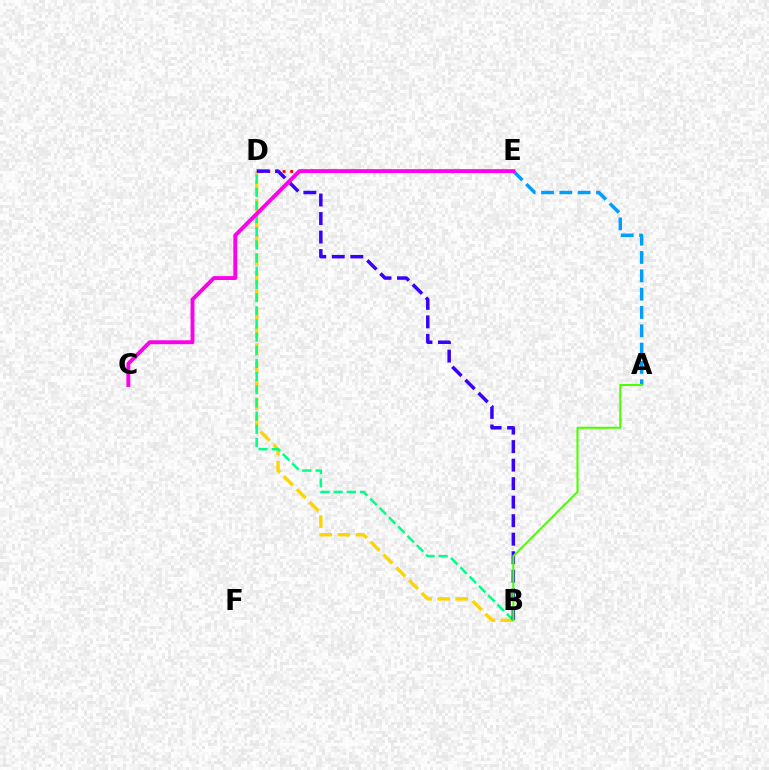{('A', 'E'): [{'color': '#009eff', 'line_style': 'dashed', 'thickness': 2.49}], ('B', 'D'): [{'color': '#ffd500', 'line_style': 'dashed', 'thickness': 2.45}, {'color': '#00ff86', 'line_style': 'dashed', 'thickness': 1.79}, {'color': '#3700ff', 'line_style': 'dashed', 'thickness': 2.52}], ('D', 'E'): [{'color': '#ff0000', 'line_style': 'dotted', 'thickness': 2.06}], ('A', 'B'): [{'color': '#4fff00', 'line_style': 'solid', 'thickness': 1.51}], ('C', 'E'): [{'color': '#ff00ed', 'line_style': 'solid', 'thickness': 2.8}]}